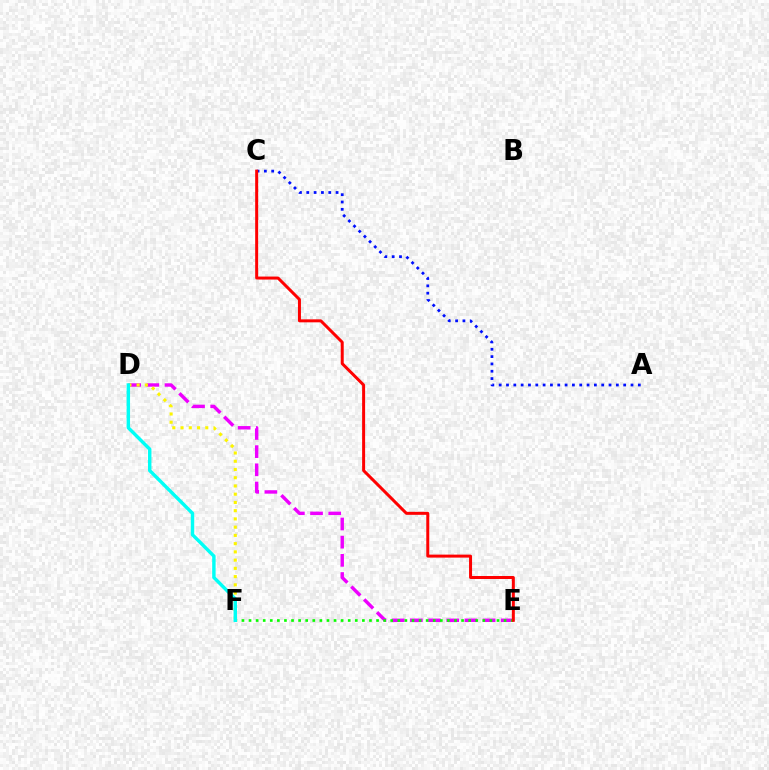{('A', 'C'): [{'color': '#0010ff', 'line_style': 'dotted', 'thickness': 1.99}], ('D', 'E'): [{'color': '#ee00ff', 'line_style': 'dashed', 'thickness': 2.47}], ('D', 'F'): [{'color': '#fcf500', 'line_style': 'dotted', 'thickness': 2.24}, {'color': '#00fff6', 'line_style': 'solid', 'thickness': 2.46}], ('E', 'F'): [{'color': '#08ff00', 'line_style': 'dotted', 'thickness': 1.92}], ('C', 'E'): [{'color': '#ff0000', 'line_style': 'solid', 'thickness': 2.15}]}